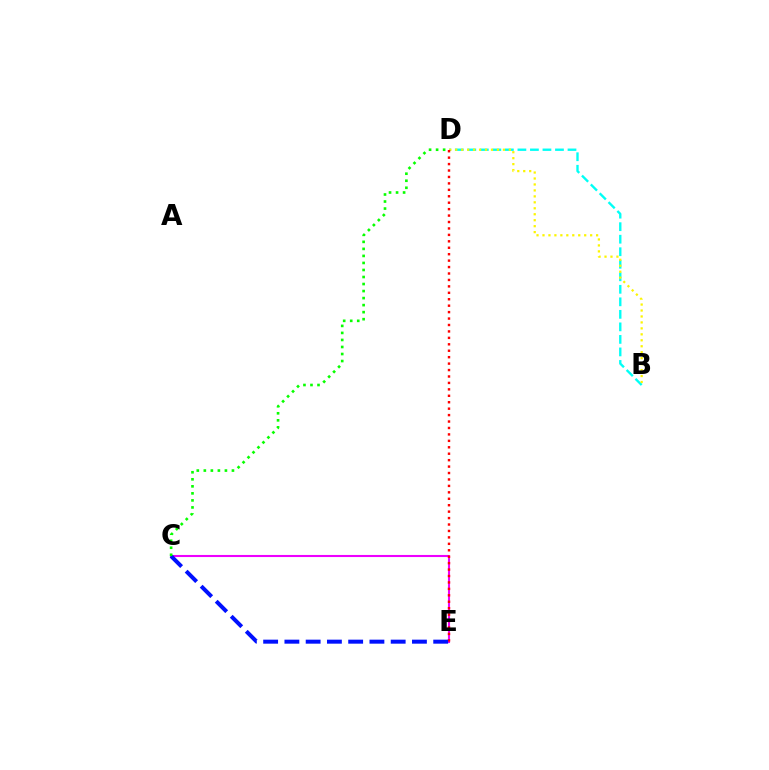{('B', 'D'): [{'color': '#00fff6', 'line_style': 'dashed', 'thickness': 1.7}, {'color': '#fcf500', 'line_style': 'dotted', 'thickness': 1.62}], ('C', 'E'): [{'color': '#ee00ff', 'line_style': 'solid', 'thickness': 1.5}, {'color': '#0010ff', 'line_style': 'dashed', 'thickness': 2.89}], ('D', 'E'): [{'color': '#ff0000', 'line_style': 'dotted', 'thickness': 1.75}], ('C', 'D'): [{'color': '#08ff00', 'line_style': 'dotted', 'thickness': 1.91}]}